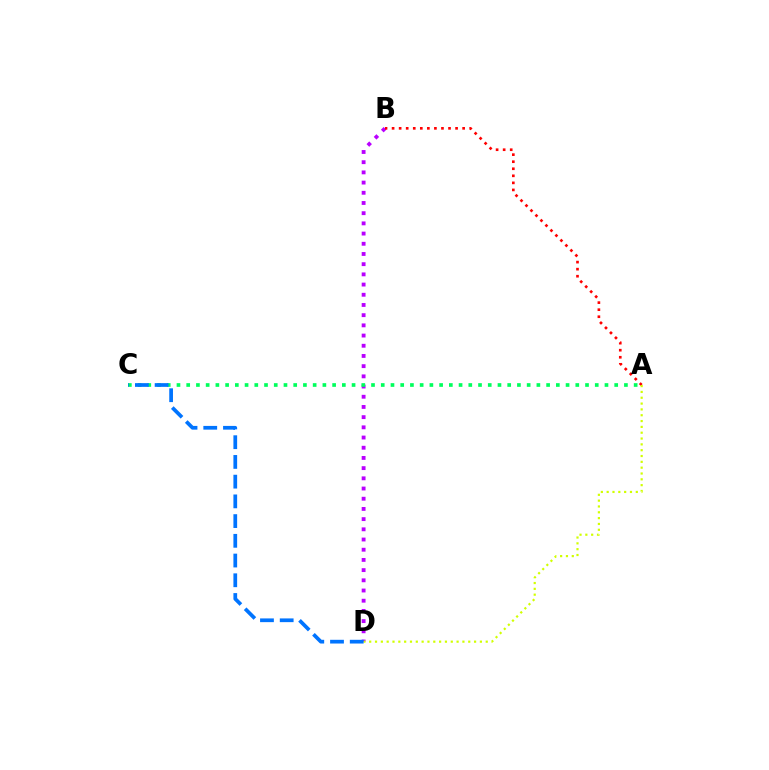{('B', 'D'): [{'color': '#b900ff', 'line_style': 'dotted', 'thickness': 2.77}], ('A', 'C'): [{'color': '#00ff5c', 'line_style': 'dotted', 'thickness': 2.64}], ('A', 'B'): [{'color': '#ff0000', 'line_style': 'dotted', 'thickness': 1.92}], ('A', 'D'): [{'color': '#d1ff00', 'line_style': 'dotted', 'thickness': 1.58}], ('C', 'D'): [{'color': '#0074ff', 'line_style': 'dashed', 'thickness': 2.68}]}